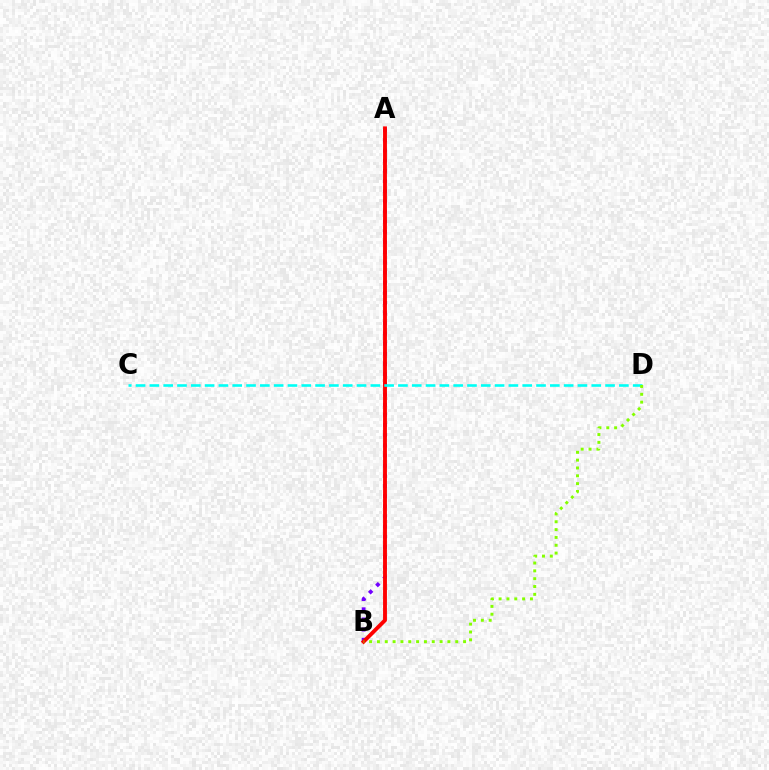{('A', 'B'): [{'color': '#7200ff', 'line_style': 'dotted', 'thickness': 2.76}, {'color': '#ff0000', 'line_style': 'solid', 'thickness': 2.79}], ('C', 'D'): [{'color': '#00fff6', 'line_style': 'dashed', 'thickness': 1.88}], ('B', 'D'): [{'color': '#84ff00', 'line_style': 'dotted', 'thickness': 2.13}]}